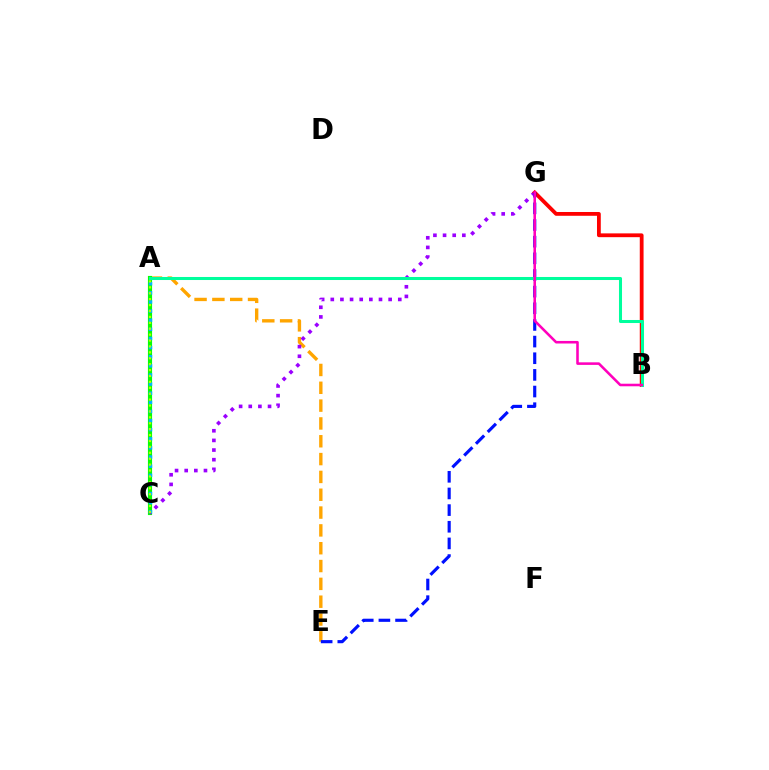{('A', 'E'): [{'color': '#ffa500', 'line_style': 'dashed', 'thickness': 2.42}], ('A', 'C'): [{'color': '#08ff00', 'line_style': 'solid', 'thickness': 2.98}, {'color': '#00b5ff', 'line_style': 'dotted', 'thickness': 2.48}, {'color': '#b3ff00', 'line_style': 'dotted', 'thickness': 1.61}], ('C', 'G'): [{'color': '#9b00ff', 'line_style': 'dotted', 'thickness': 2.62}], ('B', 'G'): [{'color': '#ff0000', 'line_style': 'solid', 'thickness': 2.73}, {'color': '#ff00bd', 'line_style': 'solid', 'thickness': 1.85}], ('E', 'G'): [{'color': '#0010ff', 'line_style': 'dashed', 'thickness': 2.26}], ('A', 'B'): [{'color': '#00ff9d', 'line_style': 'solid', 'thickness': 2.19}]}